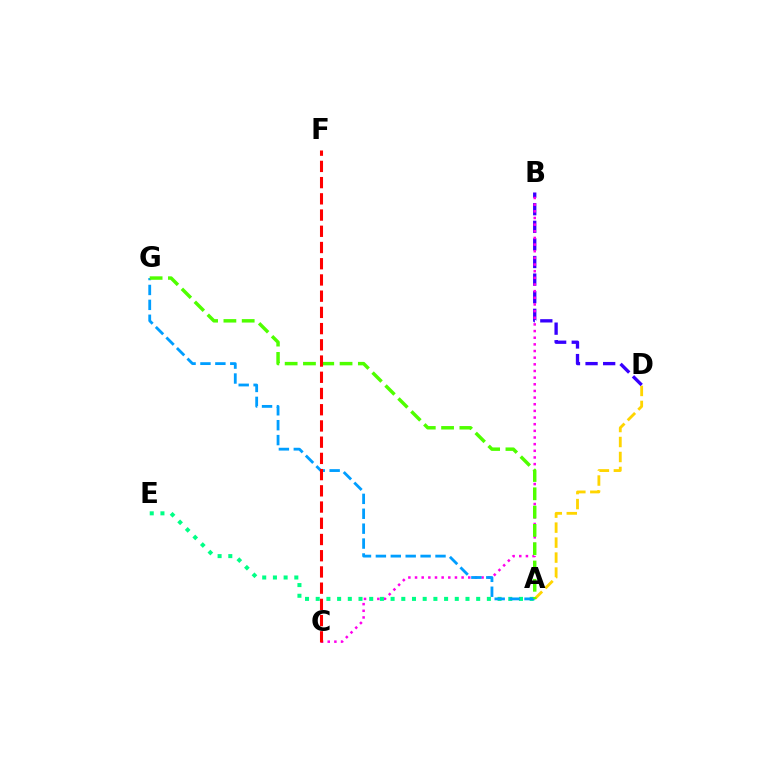{('A', 'D'): [{'color': '#ffd500', 'line_style': 'dashed', 'thickness': 2.03}], ('B', 'D'): [{'color': '#3700ff', 'line_style': 'dashed', 'thickness': 2.39}], ('B', 'C'): [{'color': '#ff00ed', 'line_style': 'dotted', 'thickness': 1.81}], ('A', 'E'): [{'color': '#00ff86', 'line_style': 'dotted', 'thickness': 2.91}], ('A', 'G'): [{'color': '#009eff', 'line_style': 'dashed', 'thickness': 2.03}, {'color': '#4fff00', 'line_style': 'dashed', 'thickness': 2.49}], ('C', 'F'): [{'color': '#ff0000', 'line_style': 'dashed', 'thickness': 2.2}]}